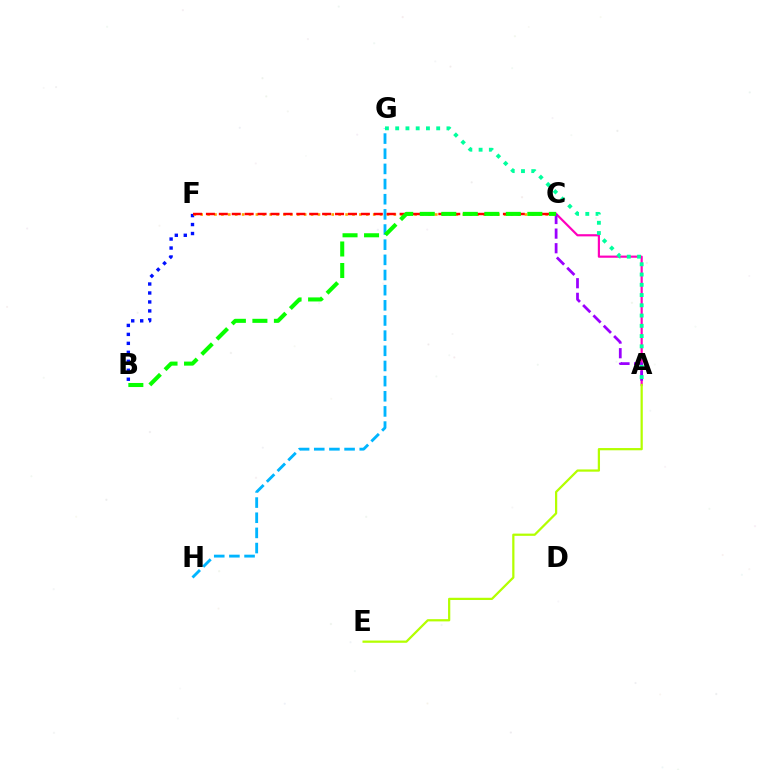{('B', 'F'): [{'color': '#0010ff', 'line_style': 'dotted', 'thickness': 2.44}], ('G', 'H'): [{'color': '#00b5ff', 'line_style': 'dashed', 'thickness': 2.06}], ('A', 'C'): [{'color': '#ff00bd', 'line_style': 'solid', 'thickness': 1.57}, {'color': '#9b00ff', 'line_style': 'dashed', 'thickness': 1.99}], ('A', 'G'): [{'color': '#00ff9d', 'line_style': 'dotted', 'thickness': 2.79}], ('C', 'F'): [{'color': '#ffa500', 'line_style': 'dotted', 'thickness': 1.87}, {'color': '#ff0000', 'line_style': 'dashed', 'thickness': 1.75}], ('A', 'E'): [{'color': '#b3ff00', 'line_style': 'solid', 'thickness': 1.61}], ('B', 'C'): [{'color': '#08ff00', 'line_style': 'dashed', 'thickness': 2.92}]}